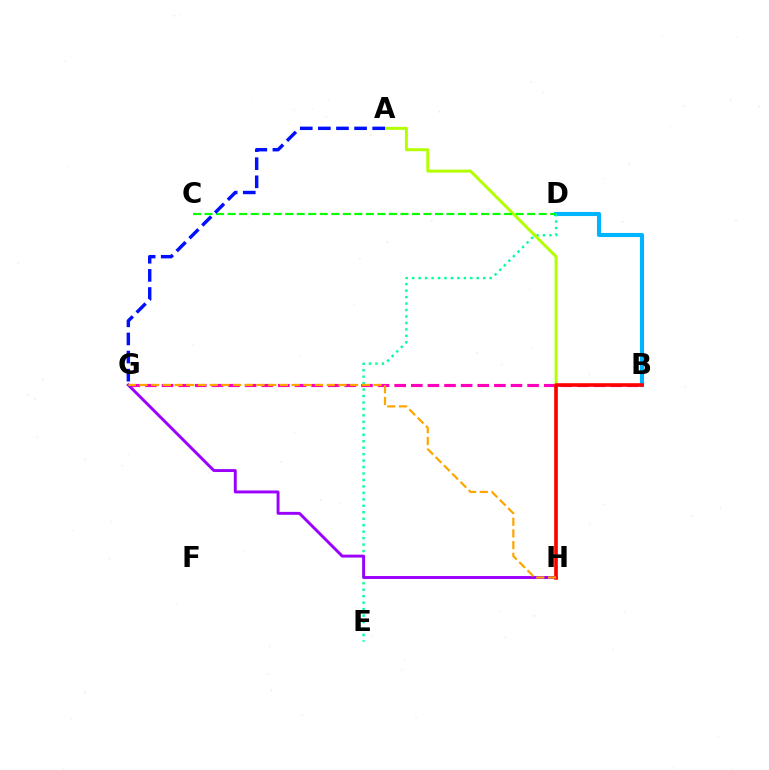{('B', 'D'): [{'color': '#00b5ff', 'line_style': 'solid', 'thickness': 2.95}], ('B', 'G'): [{'color': '#ff00bd', 'line_style': 'dashed', 'thickness': 2.26}], ('D', 'E'): [{'color': '#00ff9d', 'line_style': 'dotted', 'thickness': 1.75}], ('A', 'H'): [{'color': '#b3ff00', 'line_style': 'solid', 'thickness': 2.14}], ('G', 'H'): [{'color': '#9b00ff', 'line_style': 'solid', 'thickness': 2.11}, {'color': '#ffa500', 'line_style': 'dashed', 'thickness': 1.59}], ('C', 'D'): [{'color': '#08ff00', 'line_style': 'dashed', 'thickness': 1.57}], ('B', 'H'): [{'color': '#ff0000', 'line_style': 'solid', 'thickness': 2.59}], ('A', 'G'): [{'color': '#0010ff', 'line_style': 'dashed', 'thickness': 2.46}]}